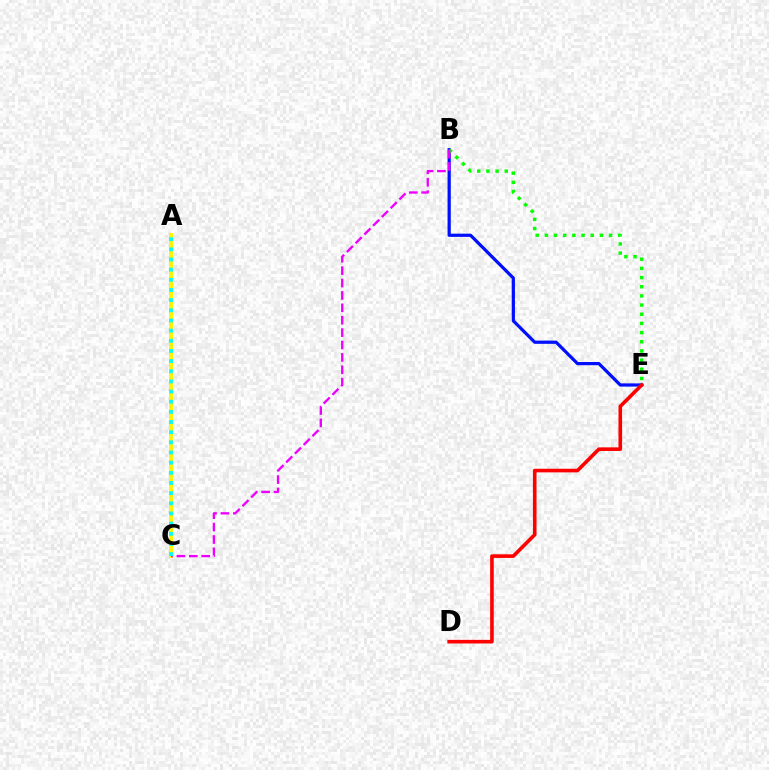{('B', 'E'): [{'color': '#0010ff', 'line_style': 'solid', 'thickness': 2.32}, {'color': '#08ff00', 'line_style': 'dotted', 'thickness': 2.49}], ('D', 'E'): [{'color': '#ff0000', 'line_style': 'solid', 'thickness': 2.6}], ('A', 'C'): [{'color': '#fcf500', 'line_style': 'solid', 'thickness': 2.82}, {'color': '#00fff6', 'line_style': 'dotted', 'thickness': 2.76}], ('B', 'C'): [{'color': '#ee00ff', 'line_style': 'dashed', 'thickness': 1.68}]}